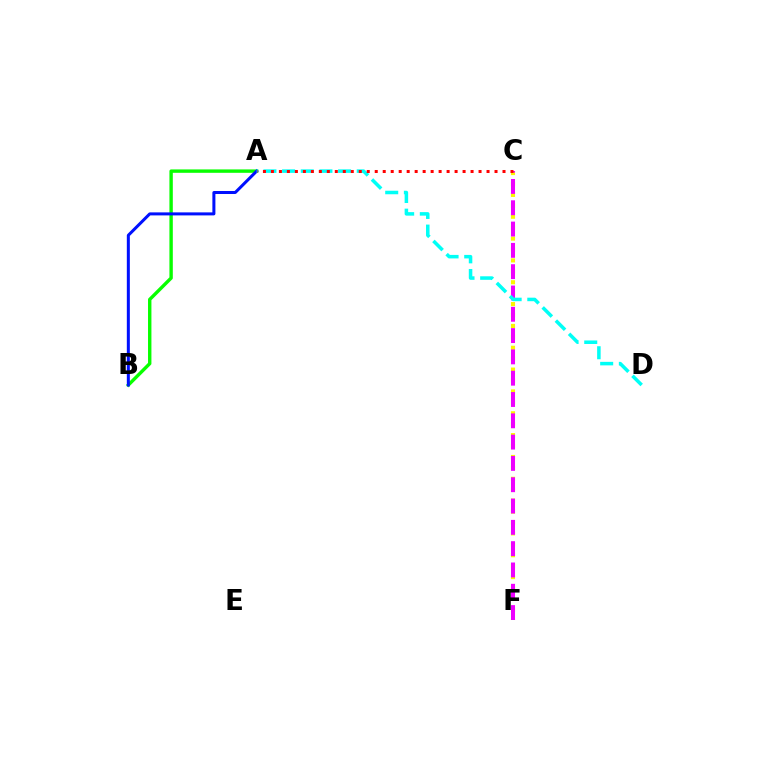{('A', 'B'): [{'color': '#08ff00', 'line_style': 'solid', 'thickness': 2.45}, {'color': '#0010ff', 'line_style': 'solid', 'thickness': 2.17}], ('C', 'F'): [{'color': '#fcf500', 'line_style': 'dotted', 'thickness': 2.97}, {'color': '#ee00ff', 'line_style': 'dashed', 'thickness': 2.89}], ('A', 'D'): [{'color': '#00fff6', 'line_style': 'dashed', 'thickness': 2.54}], ('A', 'C'): [{'color': '#ff0000', 'line_style': 'dotted', 'thickness': 2.17}]}